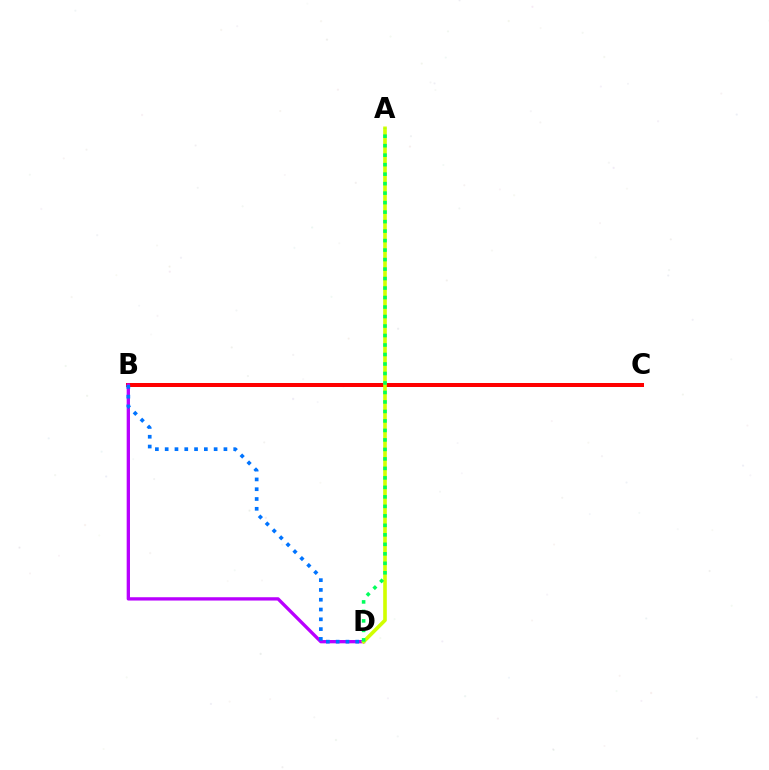{('B', 'C'): [{'color': '#ff0000', 'line_style': 'solid', 'thickness': 2.89}], ('B', 'D'): [{'color': '#b900ff', 'line_style': 'solid', 'thickness': 2.38}, {'color': '#0074ff', 'line_style': 'dotted', 'thickness': 2.66}], ('A', 'D'): [{'color': '#d1ff00', 'line_style': 'solid', 'thickness': 2.61}, {'color': '#00ff5c', 'line_style': 'dotted', 'thickness': 2.58}]}